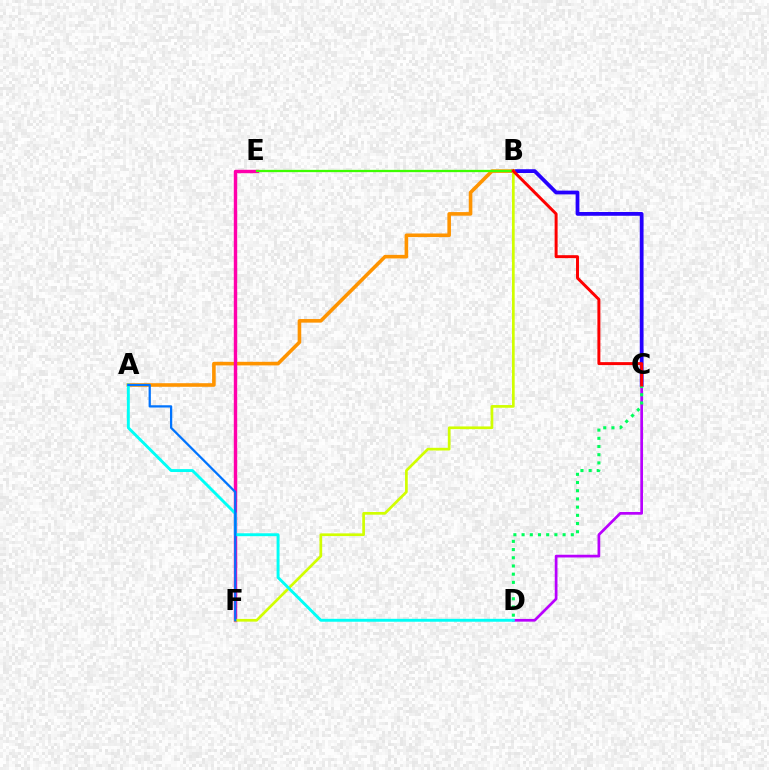{('C', 'D'): [{'color': '#b900ff', 'line_style': 'solid', 'thickness': 1.96}, {'color': '#00ff5c', 'line_style': 'dotted', 'thickness': 2.23}], ('B', 'C'): [{'color': '#2500ff', 'line_style': 'solid', 'thickness': 2.71}, {'color': '#ff0000', 'line_style': 'solid', 'thickness': 2.14}], ('A', 'B'): [{'color': '#ff9400', 'line_style': 'solid', 'thickness': 2.59}], ('E', 'F'): [{'color': '#ff00ac', 'line_style': 'solid', 'thickness': 2.46}], ('B', 'E'): [{'color': '#3dff00', 'line_style': 'solid', 'thickness': 1.65}], ('B', 'F'): [{'color': '#d1ff00', 'line_style': 'solid', 'thickness': 1.94}], ('A', 'D'): [{'color': '#00fff6', 'line_style': 'solid', 'thickness': 2.09}], ('A', 'F'): [{'color': '#0074ff', 'line_style': 'solid', 'thickness': 1.63}]}